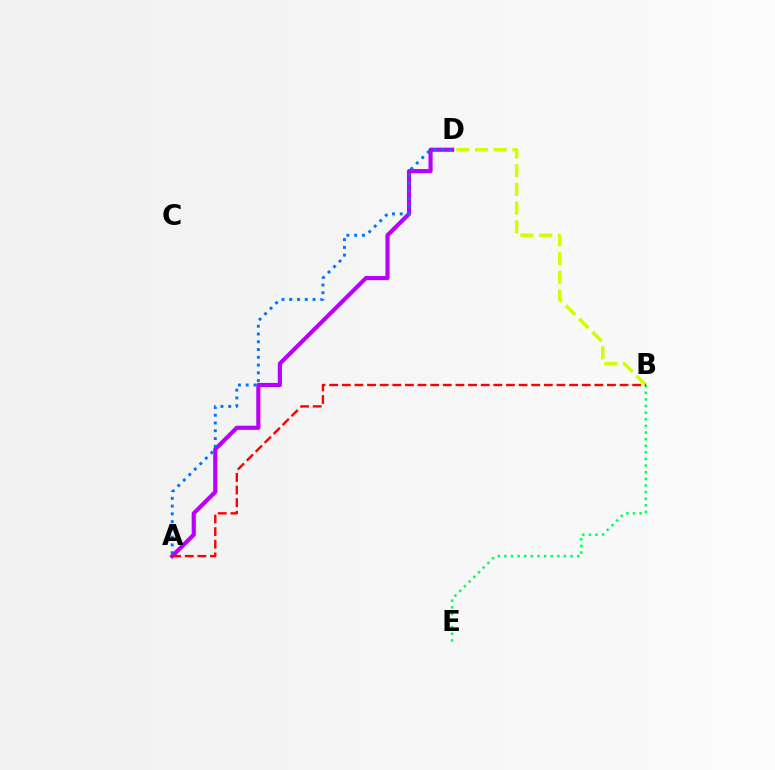{('A', 'D'): [{'color': '#b900ff', 'line_style': 'solid', 'thickness': 2.99}, {'color': '#0074ff', 'line_style': 'dotted', 'thickness': 2.11}], ('B', 'E'): [{'color': '#00ff5c', 'line_style': 'dotted', 'thickness': 1.8}], ('B', 'D'): [{'color': '#d1ff00', 'line_style': 'dashed', 'thickness': 2.54}], ('A', 'B'): [{'color': '#ff0000', 'line_style': 'dashed', 'thickness': 1.72}]}